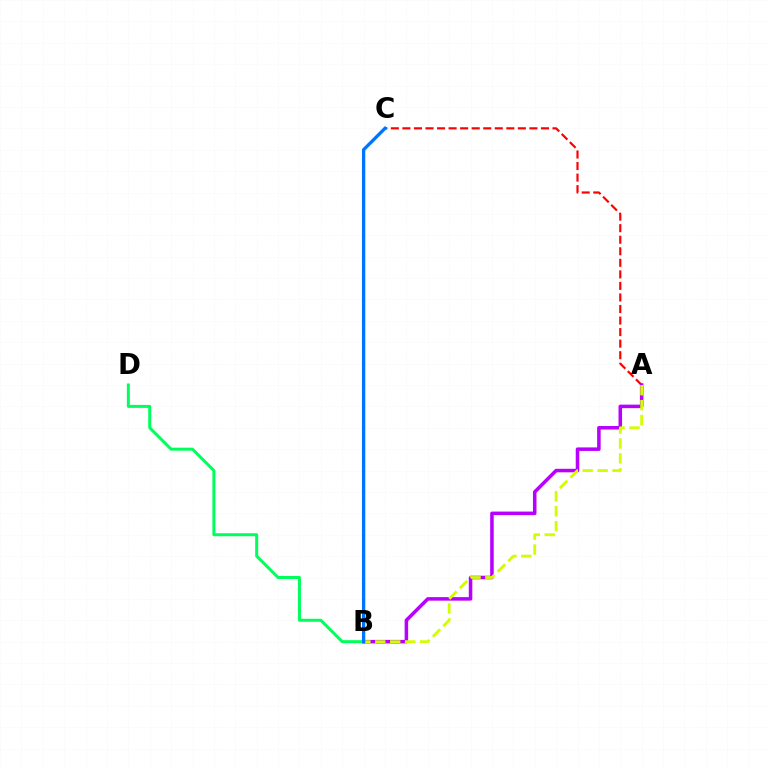{('A', 'C'): [{'color': '#ff0000', 'line_style': 'dashed', 'thickness': 1.57}], ('A', 'B'): [{'color': '#b900ff', 'line_style': 'solid', 'thickness': 2.54}, {'color': '#d1ff00', 'line_style': 'dashed', 'thickness': 2.03}], ('B', 'D'): [{'color': '#00ff5c', 'line_style': 'solid', 'thickness': 2.16}], ('B', 'C'): [{'color': '#0074ff', 'line_style': 'solid', 'thickness': 2.38}]}